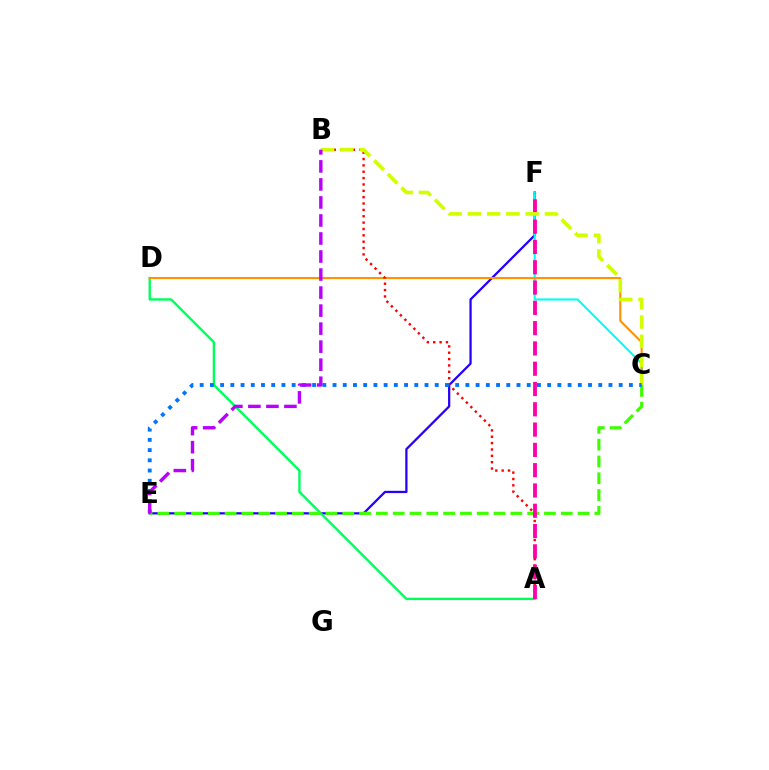{('E', 'F'): [{'color': '#2500ff', 'line_style': 'solid', 'thickness': 1.63}], ('A', 'D'): [{'color': '#00ff5c', 'line_style': 'solid', 'thickness': 1.72}], ('C', 'F'): [{'color': '#00fff6', 'line_style': 'solid', 'thickness': 1.52}], ('C', 'D'): [{'color': '#ff9400', 'line_style': 'solid', 'thickness': 1.54}], ('A', 'B'): [{'color': '#ff0000', 'line_style': 'dotted', 'thickness': 1.73}], ('C', 'E'): [{'color': '#3dff00', 'line_style': 'dashed', 'thickness': 2.28}, {'color': '#0074ff', 'line_style': 'dotted', 'thickness': 2.78}], ('A', 'F'): [{'color': '#ff00ac', 'line_style': 'dashed', 'thickness': 2.76}], ('B', 'C'): [{'color': '#d1ff00', 'line_style': 'dashed', 'thickness': 2.62}], ('B', 'E'): [{'color': '#b900ff', 'line_style': 'dashed', 'thickness': 2.45}]}